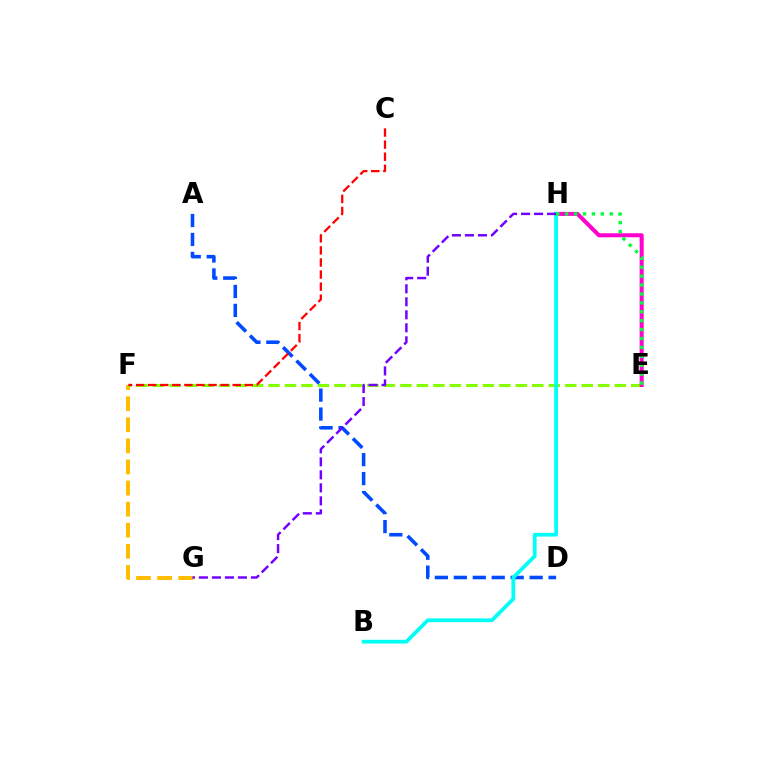{('F', 'G'): [{'color': '#ffbd00', 'line_style': 'dashed', 'thickness': 2.86}], ('E', 'F'): [{'color': '#84ff00', 'line_style': 'dashed', 'thickness': 2.24}], ('A', 'D'): [{'color': '#004bff', 'line_style': 'dashed', 'thickness': 2.57}], ('E', 'H'): [{'color': '#ff00cf', 'line_style': 'solid', 'thickness': 2.89}, {'color': '#00ff39', 'line_style': 'dotted', 'thickness': 2.42}], ('C', 'F'): [{'color': '#ff0000', 'line_style': 'dashed', 'thickness': 1.64}], ('B', 'H'): [{'color': '#00fff6', 'line_style': 'solid', 'thickness': 2.7}], ('G', 'H'): [{'color': '#7200ff', 'line_style': 'dashed', 'thickness': 1.77}]}